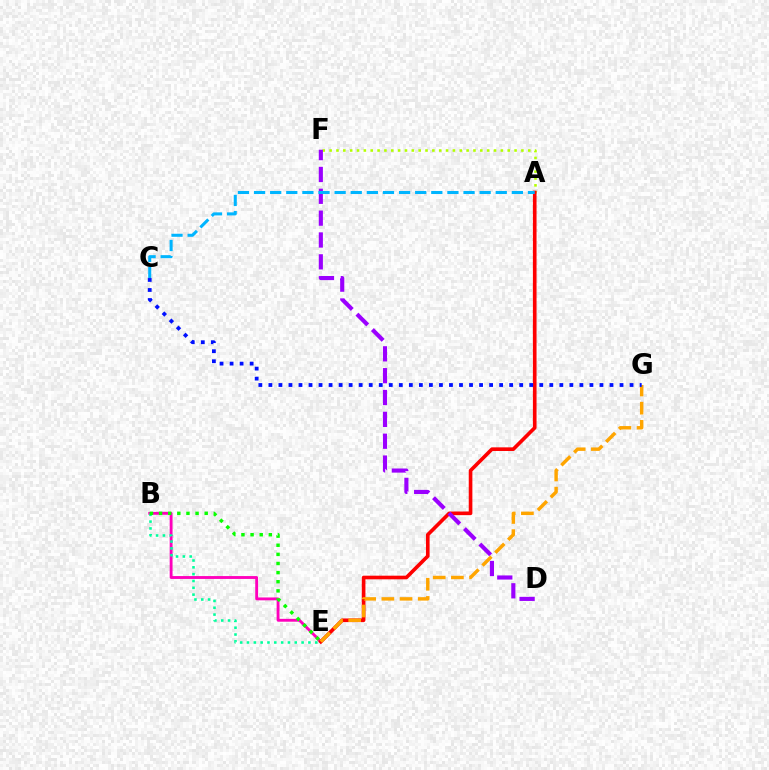{('A', 'F'): [{'color': '#b3ff00', 'line_style': 'dotted', 'thickness': 1.86}], ('B', 'E'): [{'color': '#ff00bd', 'line_style': 'solid', 'thickness': 2.06}, {'color': '#00ff9d', 'line_style': 'dotted', 'thickness': 1.85}, {'color': '#08ff00', 'line_style': 'dotted', 'thickness': 2.48}], ('A', 'E'): [{'color': '#ff0000', 'line_style': 'solid', 'thickness': 2.62}], ('D', 'F'): [{'color': '#9b00ff', 'line_style': 'dashed', 'thickness': 2.97}], ('A', 'C'): [{'color': '#00b5ff', 'line_style': 'dashed', 'thickness': 2.19}], ('E', 'G'): [{'color': '#ffa500', 'line_style': 'dashed', 'thickness': 2.47}], ('C', 'G'): [{'color': '#0010ff', 'line_style': 'dotted', 'thickness': 2.73}]}